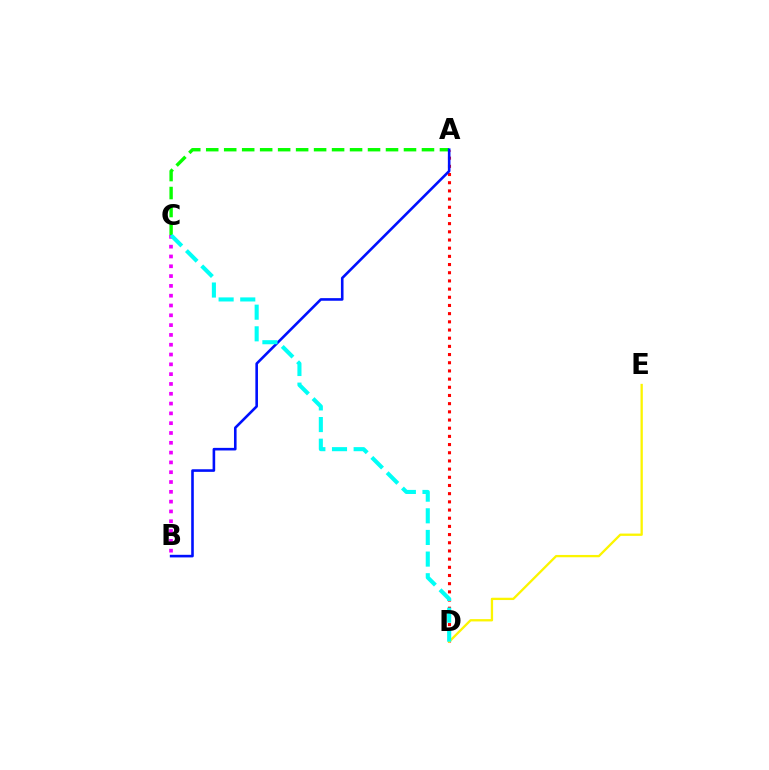{('A', 'C'): [{'color': '#08ff00', 'line_style': 'dashed', 'thickness': 2.44}], ('A', 'D'): [{'color': '#ff0000', 'line_style': 'dotted', 'thickness': 2.22}], ('A', 'B'): [{'color': '#0010ff', 'line_style': 'solid', 'thickness': 1.87}], ('B', 'C'): [{'color': '#ee00ff', 'line_style': 'dotted', 'thickness': 2.66}], ('D', 'E'): [{'color': '#fcf500', 'line_style': 'solid', 'thickness': 1.66}], ('C', 'D'): [{'color': '#00fff6', 'line_style': 'dashed', 'thickness': 2.94}]}